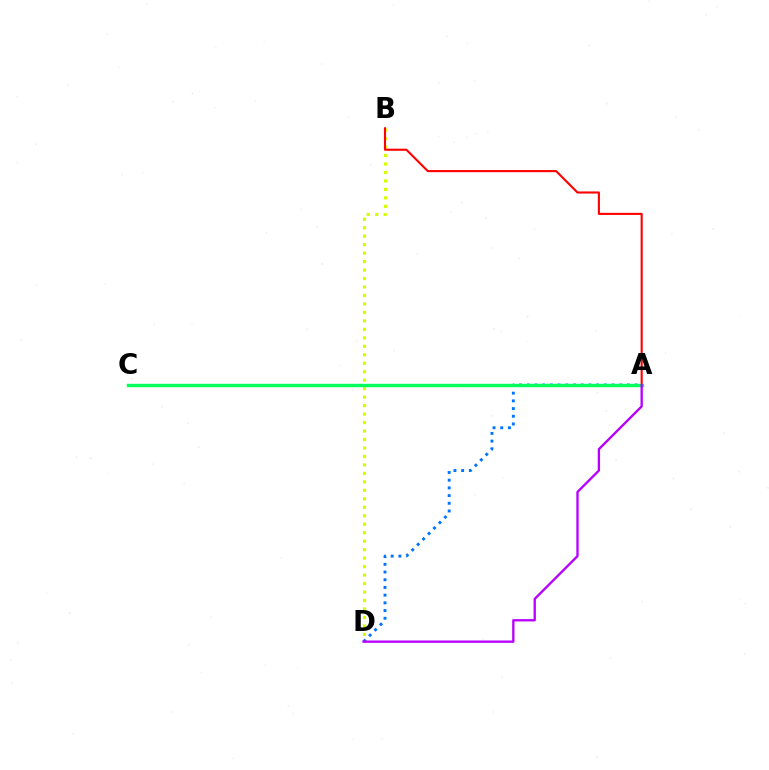{('A', 'D'): [{'color': '#0074ff', 'line_style': 'dotted', 'thickness': 2.09}, {'color': '#b900ff', 'line_style': 'solid', 'thickness': 1.69}], ('B', 'D'): [{'color': '#d1ff00', 'line_style': 'dotted', 'thickness': 2.3}], ('A', 'B'): [{'color': '#ff0000', 'line_style': 'solid', 'thickness': 1.52}], ('A', 'C'): [{'color': '#00ff5c', 'line_style': 'solid', 'thickness': 2.44}]}